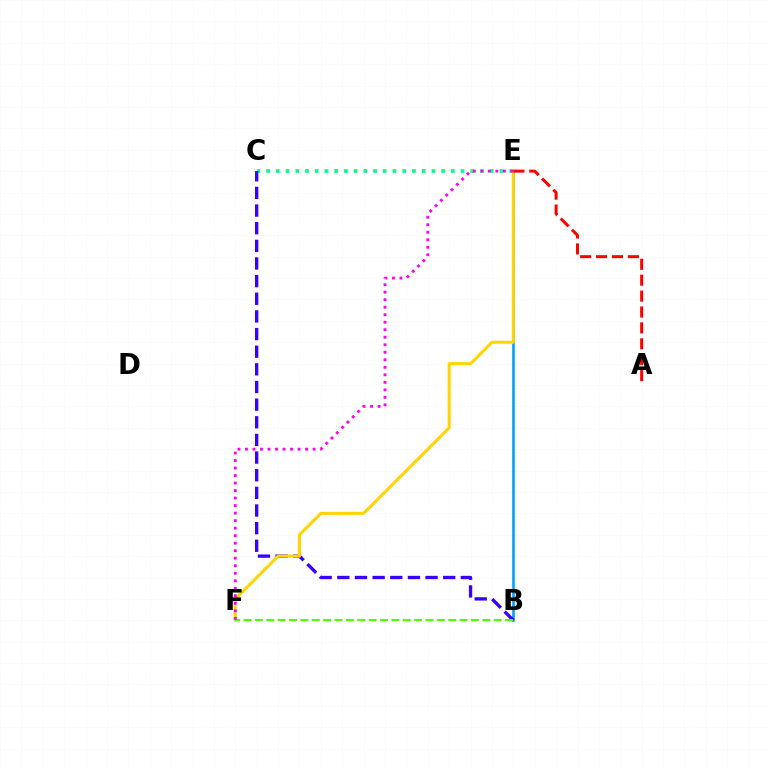{('C', 'E'): [{'color': '#00ff86', 'line_style': 'dotted', 'thickness': 2.64}], ('B', 'E'): [{'color': '#009eff', 'line_style': 'solid', 'thickness': 1.86}], ('B', 'C'): [{'color': '#3700ff', 'line_style': 'dashed', 'thickness': 2.4}], ('E', 'F'): [{'color': '#ffd500', 'line_style': 'solid', 'thickness': 2.19}, {'color': '#ff00ed', 'line_style': 'dotted', 'thickness': 2.04}], ('B', 'F'): [{'color': '#4fff00', 'line_style': 'dashed', 'thickness': 1.54}], ('A', 'E'): [{'color': '#ff0000', 'line_style': 'dashed', 'thickness': 2.16}]}